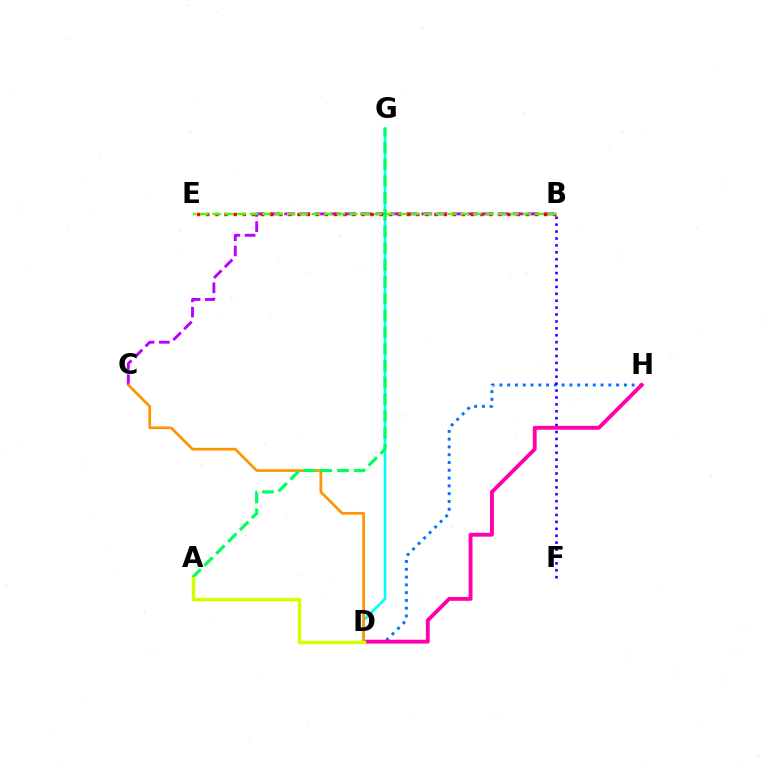{('D', 'H'): [{'color': '#0074ff', 'line_style': 'dotted', 'thickness': 2.11}, {'color': '#ff00ac', 'line_style': 'solid', 'thickness': 2.78}], ('B', 'F'): [{'color': '#2500ff', 'line_style': 'dotted', 'thickness': 1.88}], ('B', 'C'): [{'color': '#b900ff', 'line_style': 'dashed', 'thickness': 2.07}], ('B', 'E'): [{'color': '#ff0000', 'line_style': 'dotted', 'thickness': 2.48}, {'color': '#3dff00', 'line_style': 'dashed', 'thickness': 1.69}], ('D', 'G'): [{'color': '#00fff6', 'line_style': 'solid', 'thickness': 1.88}], ('C', 'D'): [{'color': '#ff9400', 'line_style': 'solid', 'thickness': 1.94}], ('A', 'G'): [{'color': '#00ff5c', 'line_style': 'dashed', 'thickness': 2.28}], ('A', 'D'): [{'color': '#d1ff00', 'line_style': 'solid', 'thickness': 2.49}]}